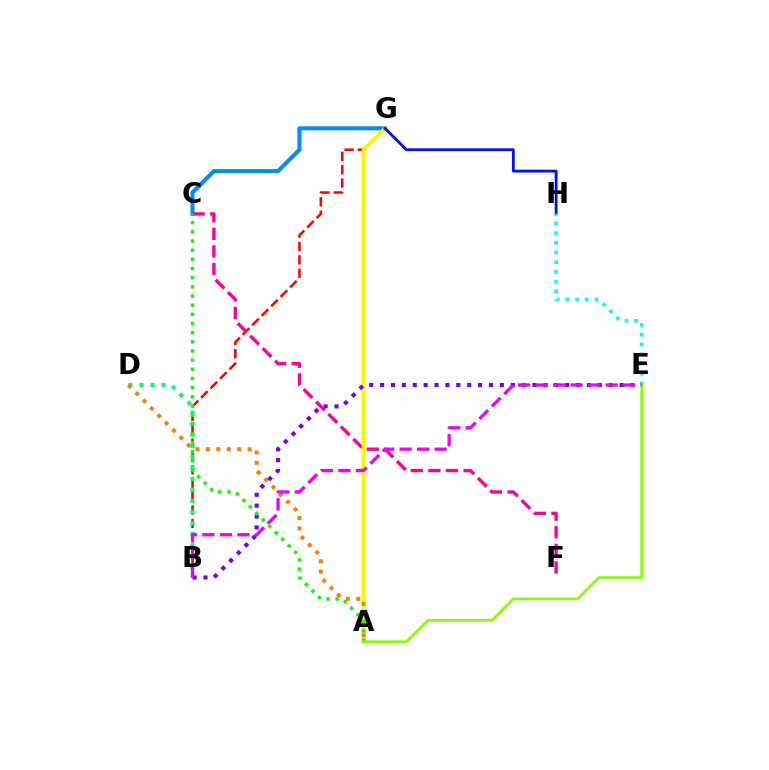{('C', 'G'): [{'color': '#008cff', 'line_style': 'solid', 'thickness': 2.93}], ('B', 'G'): [{'color': '#ff0000', 'line_style': 'dashed', 'thickness': 1.82}], ('C', 'F'): [{'color': '#ff0094', 'line_style': 'dashed', 'thickness': 2.39}], ('B', 'D'): [{'color': '#00ff74', 'line_style': 'dotted', 'thickness': 3.0}], ('A', 'G'): [{'color': '#fcf500', 'line_style': 'solid', 'thickness': 2.64}], ('A', 'D'): [{'color': '#ff7c00', 'line_style': 'dotted', 'thickness': 2.83}], ('B', 'E'): [{'color': '#7200ff', 'line_style': 'dotted', 'thickness': 2.96}, {'color': '#ee00ff', 'line_style': 'dashed', 'thickness': 2.38}], ('A', 'C'): [{'color': '#08ff00', 'line_style': 'dotted', 'thickness': 2.49}], ('G', 'H'): [{'color': '#0010ff', 'line_style': 'solid', 'thickness': 2.03}], ('E', 'H'): [{'color': '#00fff6', 'line_style': 'dotted', 'thickness': 2.64}], ('A', 'E'): [{'color': '#84ff00', 'line_style': 'solid', 'thickness': 1.89}]}